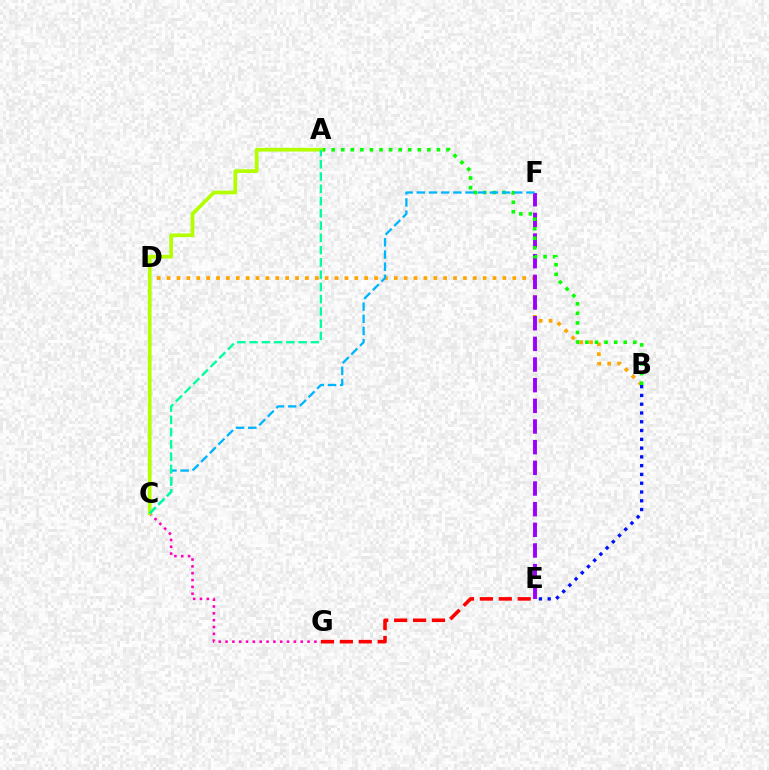{('C', 'G'): [{'color': '#ff00bd', 'line_style': 'dotted', 'thickness': 1.86}], ('B', 'D'): [{'color': '#ffa500', 'line_style': 'dotted', 'thickness': 2.68}], ('E', 'F'): [{'color': '#9b00ff', 'line_style': 'dashed', 'thickness': 2.81}], ('A', 'B'): [{'color': '#08ff00', 'line_style': 'dotted', 'thickness': 2.6}], ('A', 'C'): [{'color': '#b3ff00', 'line_style': 'solid', 'thickness': 2.68}, {'color': '#00ff9d', 'line_style': 'dashed', 'thickness': 1.66}], ('C', 'F'): [{'color': '#00b5ff', 'line_style': 'dashed', 'thickness': 1.66}], ('E', 'G'): [{'color': '#ff0000', 'line_style': 'dashed', 'thickness': 2.57}], ('B', 'E'): [{'color': '#0010ff', 'line_style': 'dotted', 'thickness': 2.39}]}